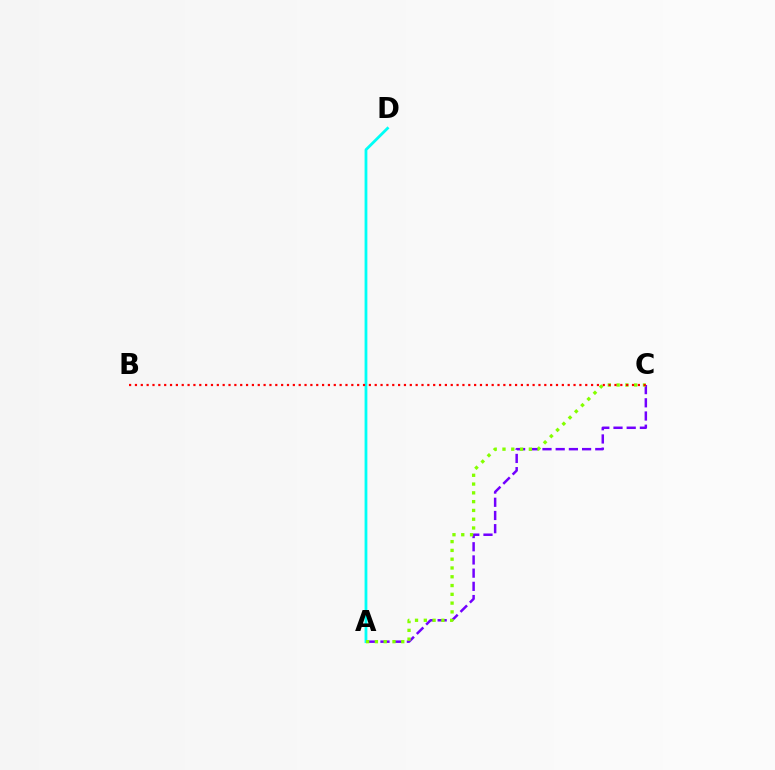{('A', 'C'): [{'color': '#7200ff', 'line_style': 'dashed', 'thickness': 1.79}, {'color': '#84ff00', 'line_style': 'dotted', 'thickness': 2.39}], ('A', 'D'): [{'color': '#00fff6', 'line_style': 'solid', 'thickness': 2.01}], ('B', 'C'): [{'color': '#ff0000', 'line_style': 'dotted', 'thickness': 1.59}]}